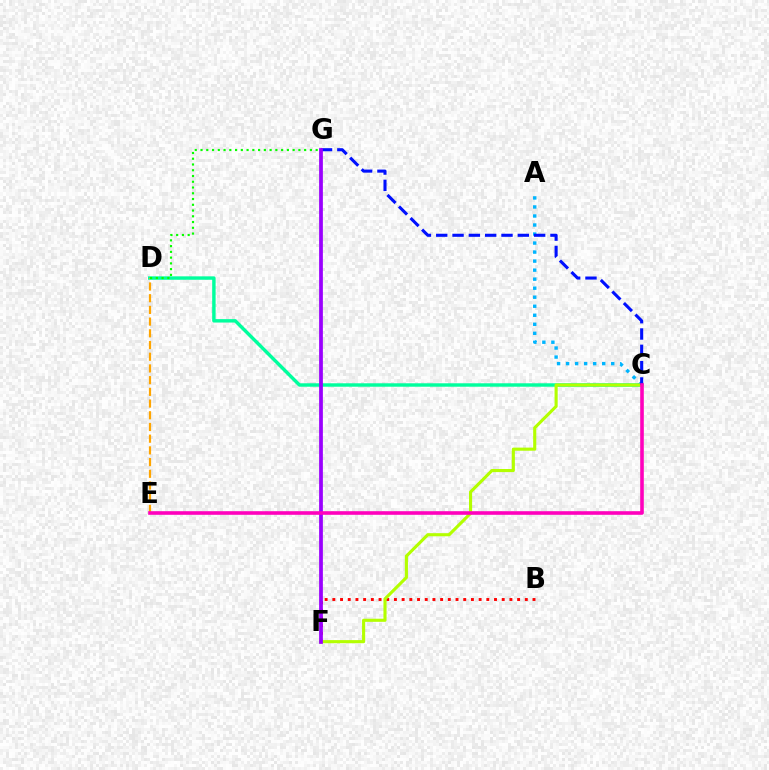{('C', 'D'): [{'color': '#00ff9d', 'line_style': 'solid', 'thickness': 2.47}], ('D', 'E'): [{'color': '#ffa500', 'line_style': 'dashed', 'thickness': 1.59}], ('B', 'F'): [{'color': '#ff0000', 'line_style': 'dotted', 'thickness': 2.09}], ('A', 'C'): [{'color': '#00b5ff', 'line_style': 'dotted', 'thickness': 2.45}], ('C', 'F'): [{'color': '#b3ff00', 'line_style': 'solid', 'thickness': 2.24}], ('C', 'G'): [{'color': '#0010ff', 'line_style': 'dashed', 'thickness': 2.22}], ('F', 'G'): [{'color': '#9b00ff', 'line_style': 'solid', 'thickness': 2.7}], ('D', 'G'): [{'color': '#08ff00', 'line_style': 'dotted', 'thickness': 1.56}], ('C', 'E'): [{'color': '#ff00bd', 'line_style': 'solid', 'thickness': 2.6}]}